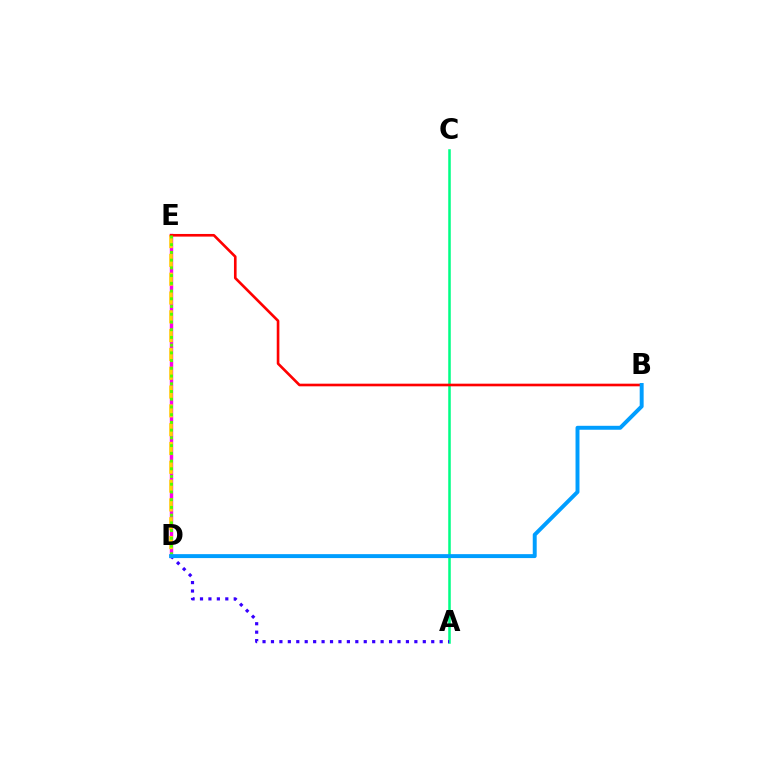{('D', 'E'): [{'color': '#ff00ed', 'line_style': 'solid', 'thickness': 2.45}, {'color': '#ffd500', 'line_style': 'dashed', 'thickness': 2.56}, {'color': '#4fff00', 'line_style': 'dotted', 'thickness': 2.1}], ('A', 'C'): [{'color': '#00ff86', 'line_style': 'solid', 'thickness': 1.83}], ('A', 'D'): [{'color': '#3700ff', 'line_style': 'dotted', 'thickness': 2.29}], ('B', 'E'): [{'color': '#ff0000', 'line_style': 'solid', 'thickness': 1.89}], ('B', 'D'): [{'color': '#009eff', 'line_style': 'solid', 'thickness': 2.84}]}